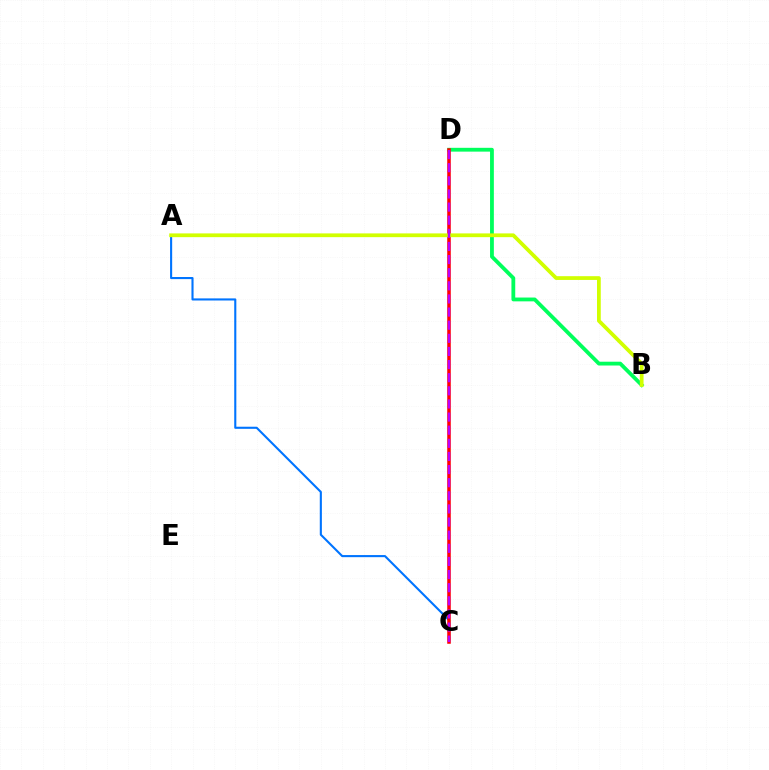{('B', 'D'): [{'color': '#00ff5c', 'line_style': 'solid', 'thickness': 2.74}], ('A', 'C'): [{'color': '#0074ff', 'line_style': 'solid', 'thickness': 1.51}], ('C', 'D'): [{'color': '#ff0000', 'line_style': 'solid', 'thickness': 2.55}, {'color': '#b900ff', 'line_style': 'dashed', 'thickness': 1.78}], ('A', 'B'): [{'color': '#d1ff00', 'line_style': 'solid', 'thickness': 2.71}]}